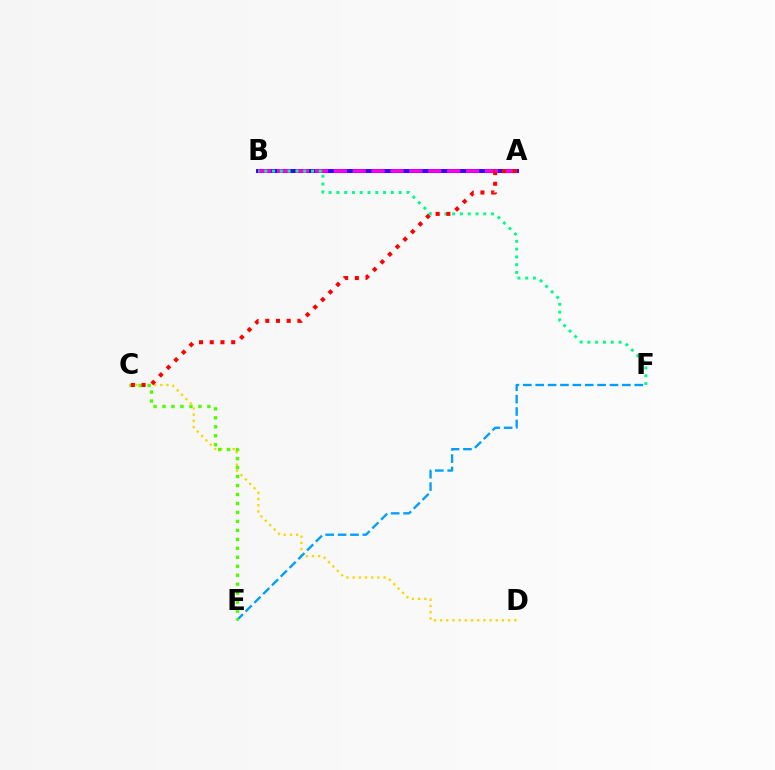{('C', 'D'): [{'color': '#ffd500', 'line_style': 'dotted', 'thickness': 1.68}], ('A', 'B'): [{'color': '#3700ff', 'line_style': 'solid', 'thickness': 2.86}, {'color': '#ff00ed', 'line_style': 'dashed', 'thickness': 2.57}], ('B', 'F'): [{'color': '#00ff86', 'line_style': 'dotted', 'thickness': 2.12}], ('E', 'F'): [{'color': '#009eff', 'line_style': 'dashed', 'thickness': 1.68}], ('C', 'E'): [{'color': '#4fff00', 'line_style': 'dotted', 'thickness': 2.44}], ('A', 'C'): [{'color': '#ff0000', 'line_style': 'dotted', 'thickness': 2.91}]}